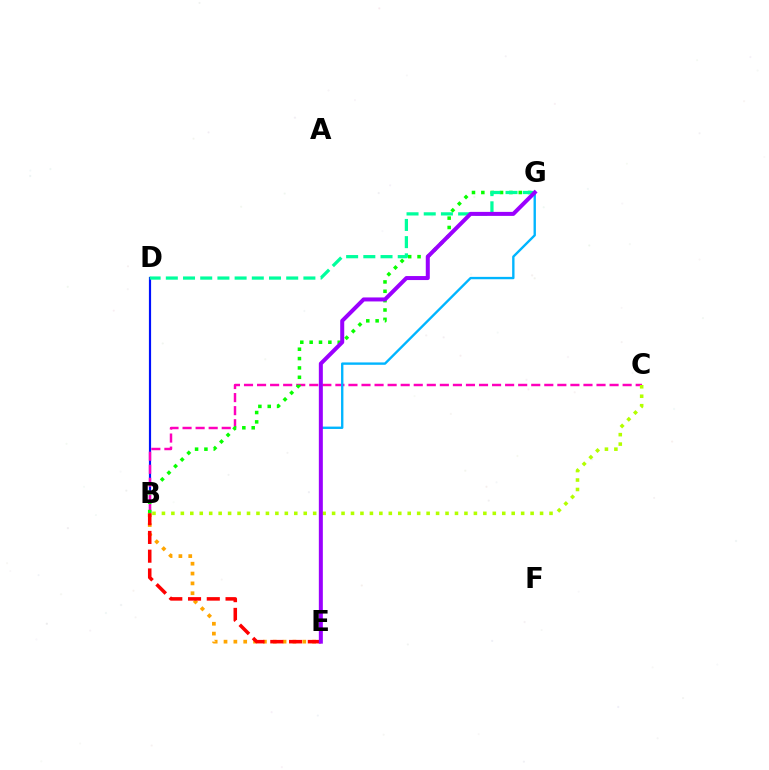{('B', 'D'): [{'color': '#0010ff', 'line_style': 'solid', 'thickness': 1.57}], ('B', 'C'): [{'color': '#ff00bd', 'line_style': 'dashed', 'thickness': 1.77}, {'color': '#b3ff00', 'line_style': 'dotted', 'thickness': 2.57}], ('B', 'G'): [{'color': '#08ff00', 'line_style': 'dotted', 'thickness': 2.54}], ('B', 'E'): [{'color': '#ffa500', 'line_style': 'dotted', 'thickness': 2.67}, {'color': '#ff0000', 'line_style': 'dashed', 'thickness': 2.55}], ('D', 'G'): [{'color': '#00ff9d', 'line_style': 'dashed', 'thickness': 2.34}], ('E', 'G'): [{'color': '#00b5ff', 'line_style': 'solid', 'thickness': 1.7}, {'color': '#9b00ff', 'line_style': 'solid', 'thickness': 2.88}]}